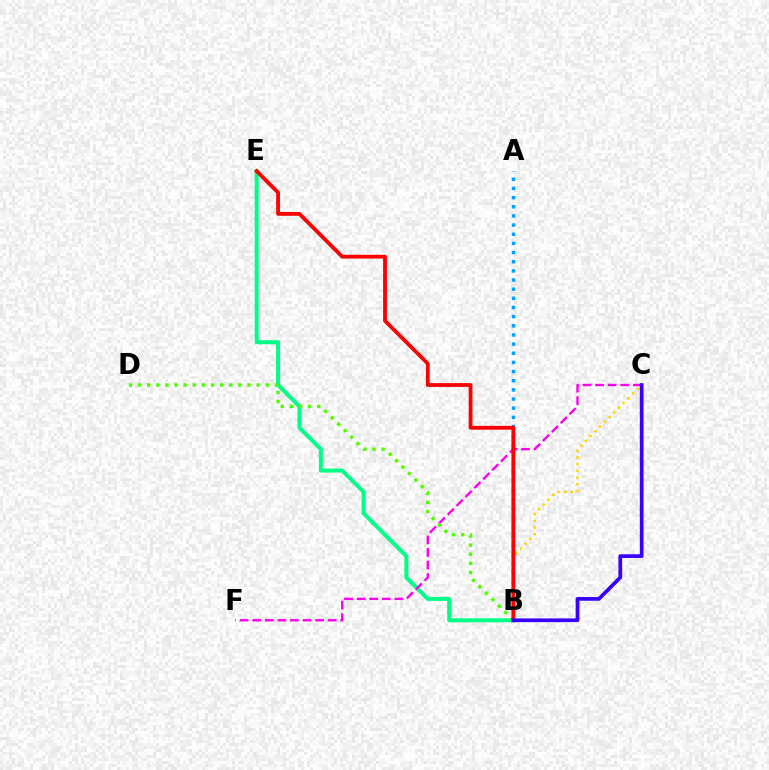{('B', 'E'): [{'color': '#00ff86', 'line_style': 'solid', 'thickness': 2.88}, {'color': '#ff0000', 'line_style': 'solid', 'thickness': 2.73}], ('C', 'F'): [{'color': '#ff00ed', 'line_style': 'dashed', 'thickness': 1.71}], ('B', 'D'): [{'color': '#4fff00', 'line_style': 'dotted', 'thickness': 2.48}], ('B', 'C'): [{'color': '#ffd500', 'line_style': 'dotted', 'thickness': 1.82}, {'color': '#3700ff', 'line_style': 'solid', 'thickness': 2.67}], ('A', 'B'): [{'color': '#009eff', 'line_style': 'dotted', 'thickness': 2.49}]}